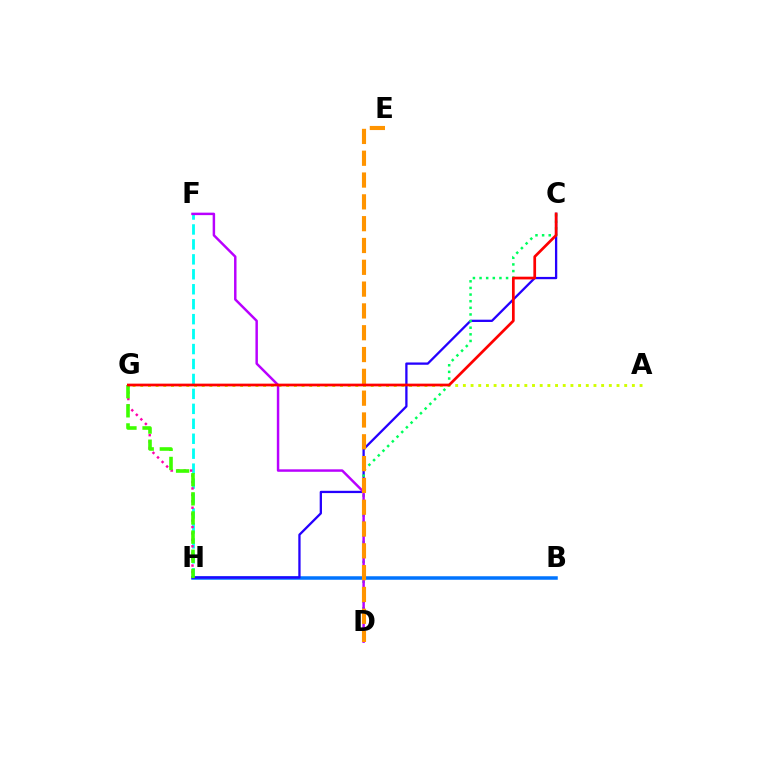{('F', 'H'): [{'color': '#00fff6', 'line_style': 'dashed', 'thickness': 2.03}], ('B', 'H'): [{'color': '#0074ff', 'line_style': 'solid', 'thickness': 2.52}], ('C', 'H'): [{'color': '#2500ff', 'line_style': 'solid', 'thickness': 1.65}], ('G', 'H'): [{'color': '#ff00ac', 'line_style': 'dotted', 'thickness': 1.75}, {'color': '#3dff00', 'line_style': 'dashed', 'thickness': 2.6}], ('A', 'G'): [{'color': '#d1ff00', 'line_style': 'dotted', 'thickness': 2.09}], ('C', 'D'): [{'color': '#00ff5c', 'line_style': 'dotted', 'thickness': 1.8}], ('D', 'F'): [{'color': '#b900ff', 'line_style': 'solid', 'thickness': 1.78}], ('D', 'E'): [{'color': '#ff9400', 'line_style': 'dashed', 'thickness': 2.96}], ('C', 'G'): [{'color': '#ff0000', 'line_style': 'solid', 'thickness': 1.96}]}